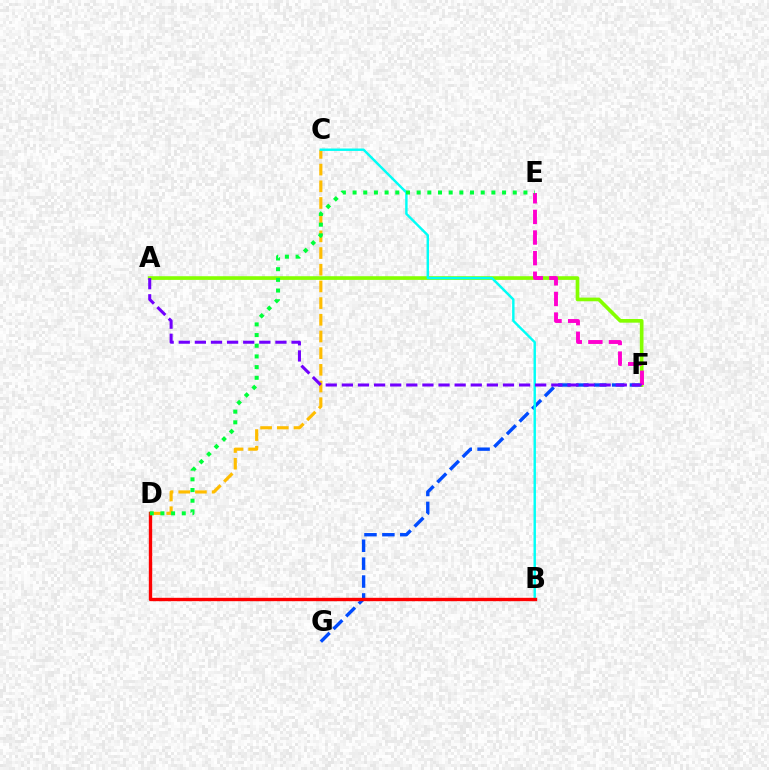{('F', 'G'): [{'color': '#004bff', 'line_style': 'dashed', 'thickness': 2.43}], ('C', 'D'): [{'color': '#ffbd00', 'line_style': 'dashed', 'thickness': 2.27}], ('A', 'F'): [{'color': '#84ff00', 'line_style': 'solid', 'thickness': 2.64}, {'color': '#7200ff', 'line_style': 'dashed', 'thickness': 2.19}], ('E', 'F'): [{'color': '#ff00cf', 'line_style': 'dashed', 'thickness': 2.8}], ('B', 'C'): [{'color': '#00fff6', 'line_style': 'solid', 'thickness': 1.74}], ('B', 'D'): [{'color': '#ff0000', 'line_style': 'solid', 'thickness': 2.42}], ('D', 'E'): [{'color': '#00ff39', 'line_style': 'dotted', 'thickness': 2.9}]}